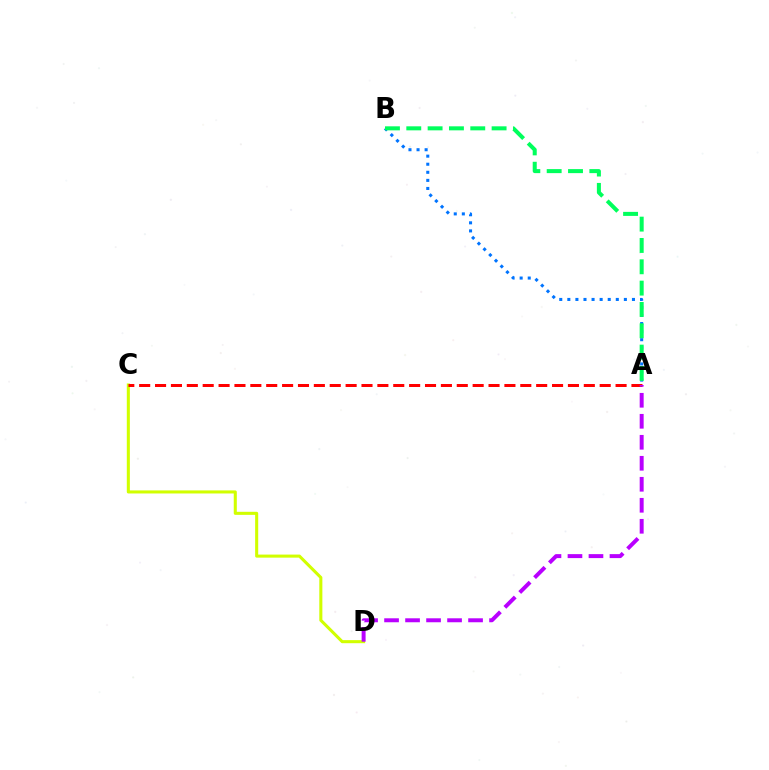{('C', 'D'): [{'color': '#d1ff00', 'line_style': 'solid', 'thickness': 2.21}], ('A', 'B'): [{'color': '#0074ff', 'line_style': 'dotted', 'thickness': 2.19}, {'color': '#00ff5c', 'line_style': 'dashed', 'thickness': 2.9}], ('A', 'C'): [{'color': '#ff0000', 'line_style': 'dashed', 'thickness': 2.16}], ('A', 'D'): [{'color': '#b900ff', 'line_style': 'dashed', 'thickness': 2.85}]}